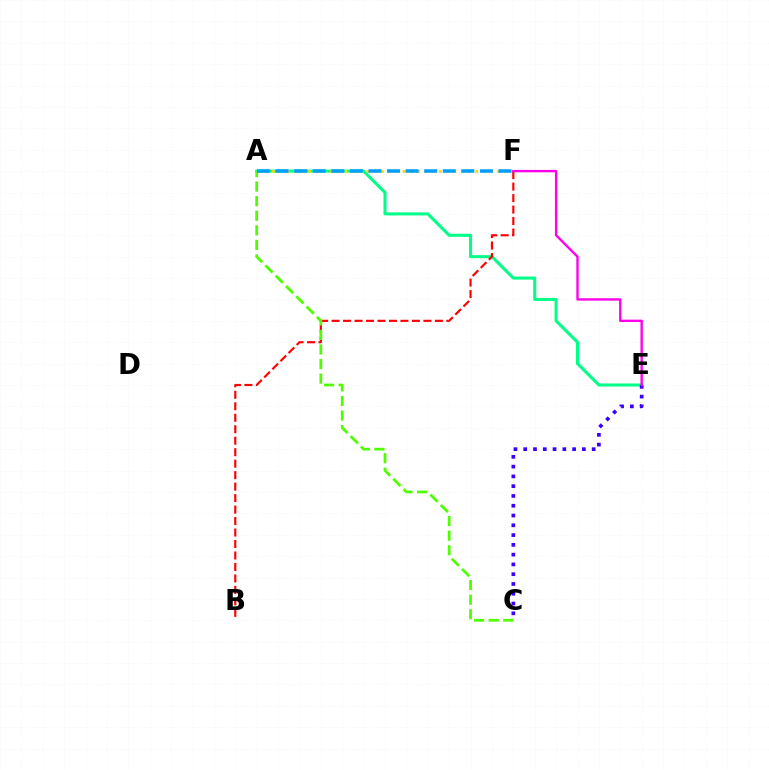{('A', 'E'): [{'color': '#00ff86', 'line_style': 'solid', 'thickness': 2.19}], ('C', 'E'): [{'color': '#3700ff', 'line_style': 'dotted', 'thickness': 2.66}], ('A', 'F'): [{'color': '#ffd500', 'line_style': 'dotted', 'thickness': 1.97}, {'color': '#009eff', 'line_style': 'dashed', 'thickness': 2.52}], ('B', 'F'): [{'color': '#ff0000', 'line_style': 'dashed', 'thickness': 1.56}], ('A', 'C'): [{'color': '#4fff00', 'line_style': 'dashed', 'thickness': 1.98}], ('E', 'F'): [{'color': '#ff00ed', 'line_style': 'solid', 'thickness': 1.7}]}